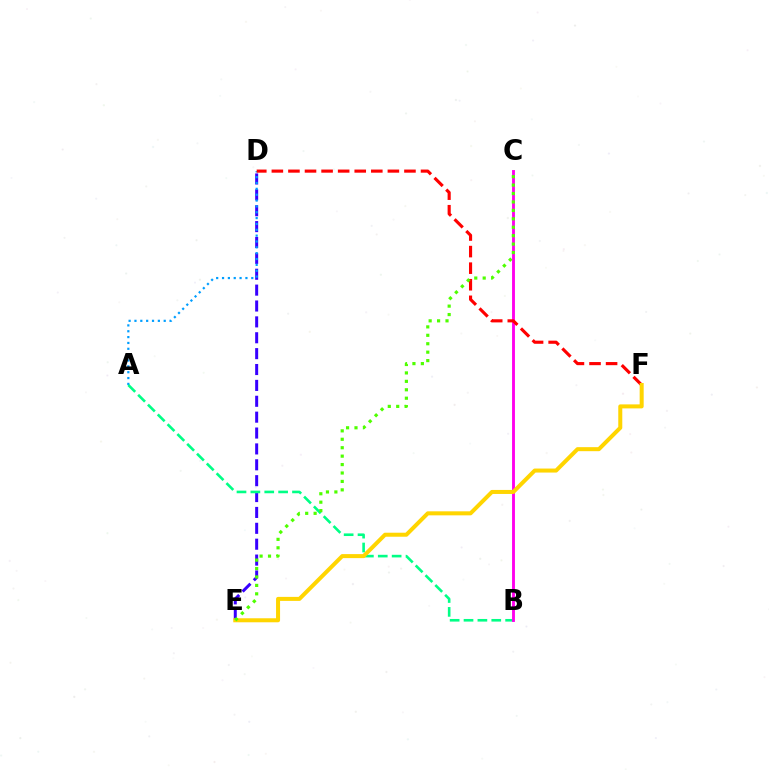{('D', 'E'): [{'color': '#3700ff', 'line_style': 'dashed', 'thickness': 2.16}], ('A', 'D'): [{'color': '#009eff', 'line_style': 'dotted', 'thickness': 1.59}], ('A', 'B'): [{'color': '#00ff86', 'line_style': 'dashed', 'thickness': 1.88}], ('B', 'C'): [{'color': '#ff00ed', 'line_style': 'solid', 'thickness': 2.07}], ('D', 'F'): [{'color': '#ff0000', 'line_style': 'dashed', 'thickness': 2.25}], ('E', 'F'): [{'color': '#ffd500', 'line_style': 'solid', 'thickness': 2.89}], ('C', 'E'): [{'color': '#4fff00', 'line_style': 'dotted', 'thickness': 2.29}]}